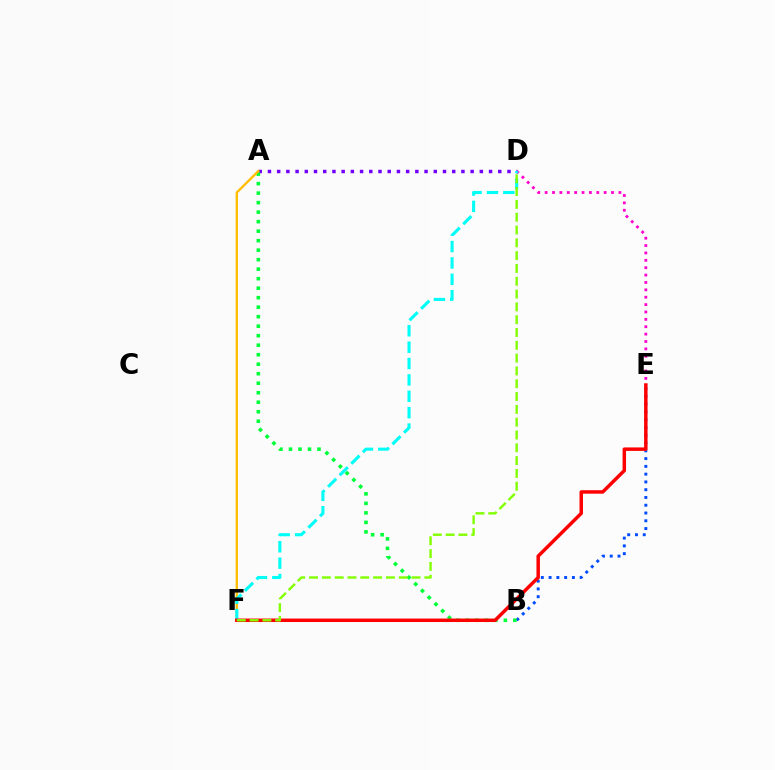{('D', 'E'): [{'color': '#ff00cf', 'line_style': 'dotted', 'thickness': 2.0}], ('A', 'D'): [{'color': '#7200ff', 'line_style': 'dotted', 'thickness': 2.5}], ('B', 'E'): [{'color': '#004bff', 'line_style': 'dotted', 'thickness': 2.11}], ('A', 'B'): [{'color': '#00ff39', 'line_style': 'dotted', 'thickness': 2.58}], ('A', 'F'): [{'color': '#ffbd00', 'line_style': 'solid', 'thickness': 1.69}], ('D', 'F'): [{'color': '#00fff6', 'line_style': 'dashed', 'thickness': 2.23}, {'color': '#84ff00', 'line_style': 'dashed', 'thickness': 1.74}], ('E', 'F'): [{'color': '#ff0000', 'line_style': 'solid', 'thickness': 2.5}]}